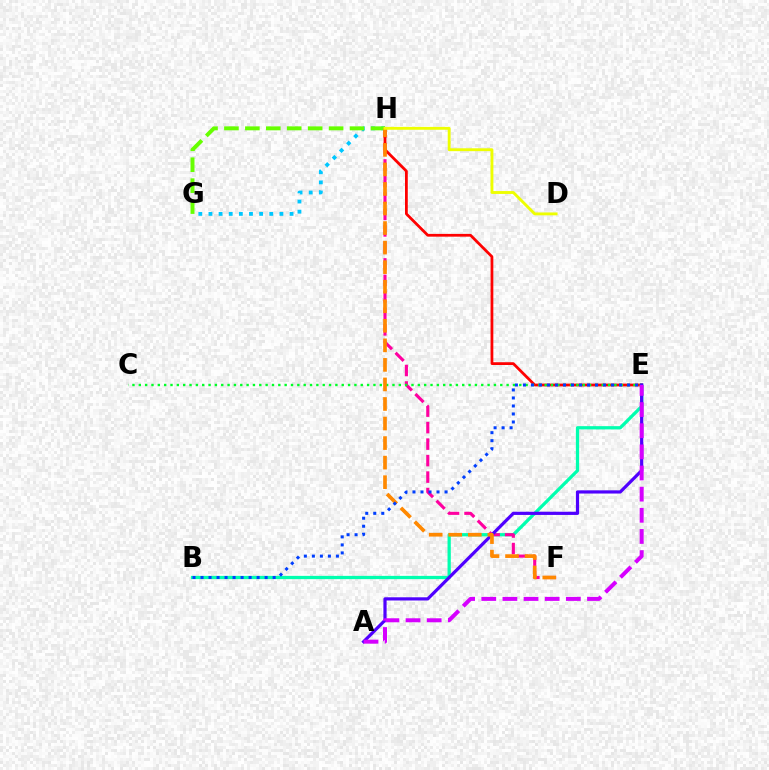{('B', 'E'): [{'color': '#00ffaf', 'line_style': 'solid', 'thickness': 2.35}, {'color': '#003fff', 'line_style': 'dotted', 'thickness': 2.18}], ('F', 'H'): [{'color': '#ff00a0', 'line_style': 'dashed', 'thickness': 2.24}, {'color': '#ff8800', 'line_style': 'dashed', 'thickness': 2.66}], ('E', 'H'): [{'color': '#ff0000', 'line_style': 'solid', 'thickness': 1.99}], ('C', 'E'): [{'color': '#00ff27', 'line_style': 'dotted', 'thickness': 1.72}], ('A', 'E'): [{'color': '#4f00ff', 'line_style': 'solid', 'thickness': 2.3}, {'color': '#d600ff', 'line_style': 'dashed', 'thickness': 2.87}], ('G', 'H'): [{'color': '#00c7ff', 'line_style': 'dotted', 'thickness': 2.75}, {'color': '#66ff00', 'line_style': 'dashed', 'thickness': 2.84}], ('D', 'H'): [{'color': '#eeff00', 'line_style': 'solid', 'thickness': 2.07}]}